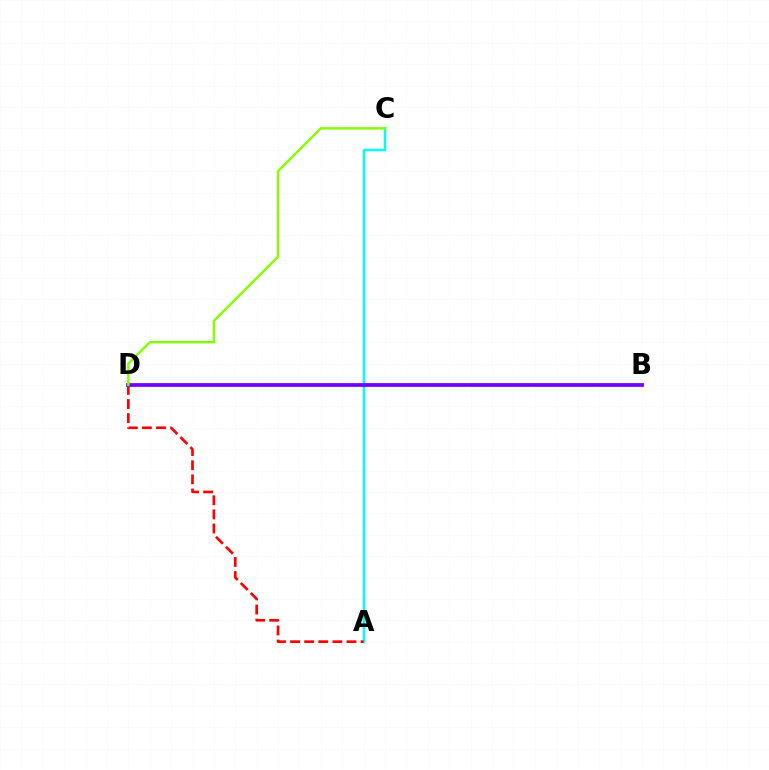{('A', 'C'): [{'color': '#00fff6', 'line_style': 'solid', 'thickness': 1.78}], ('A', 'D'): [{'color': '#ff0000', 'line_style': 'dashed', 'thickness': 1.92}], ('B', 'D'): [{'color': '#7200ff', 'line_style': 'solid', 'thickness': 2.7}], ('C', 'D'): [{'color': '#84ff00', 'line_style': 'solid', 'thickness': 1.73}]}